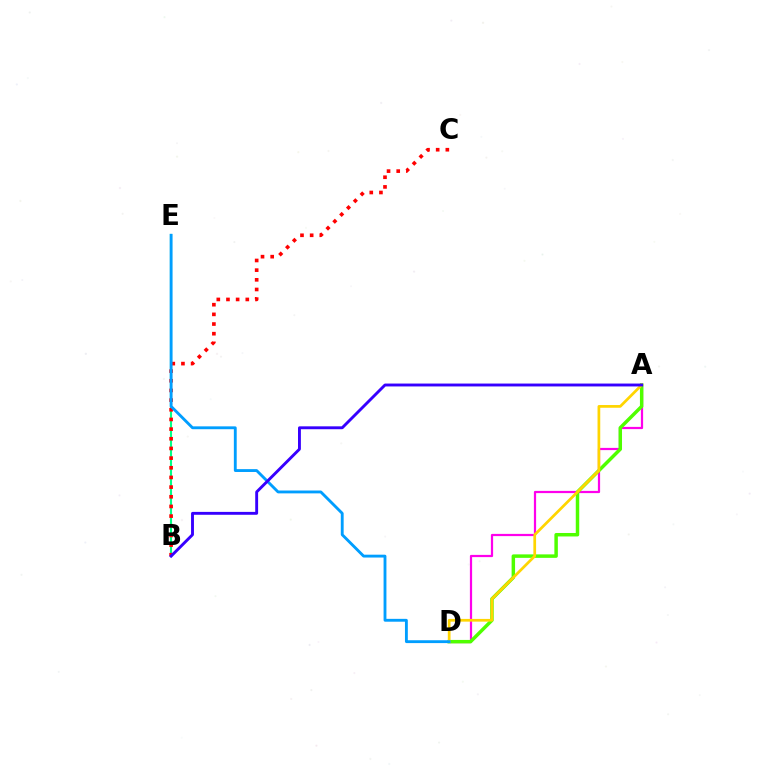{('A', 'D'): [{'color': '#ff00ed', 'line_style': 'solid', 'thickness': 1.6}, {'color': '#4fff00', 'line_style': 'solid', 'thickness': 2.5}, {'color': '#ffd500', 'line_style': 'solid', 'thickness': 1.96}], ('B', 'E'): [{'color': '#00ff86', 'line_style': 'solid', 'thickness': 1.52}], ('B', 'C'): [{'color': '#ff0000', 'line_style': 'dotted', 'thickness': 2.63}], ('D', 'E'): [{'color': '#009eff', 'line_style': 'solid', 'thickness': 2.06}], ('A', 'B'): [{'color': '#3700ff', 'line_style': 'solid', 'thickness': 2.08}]}